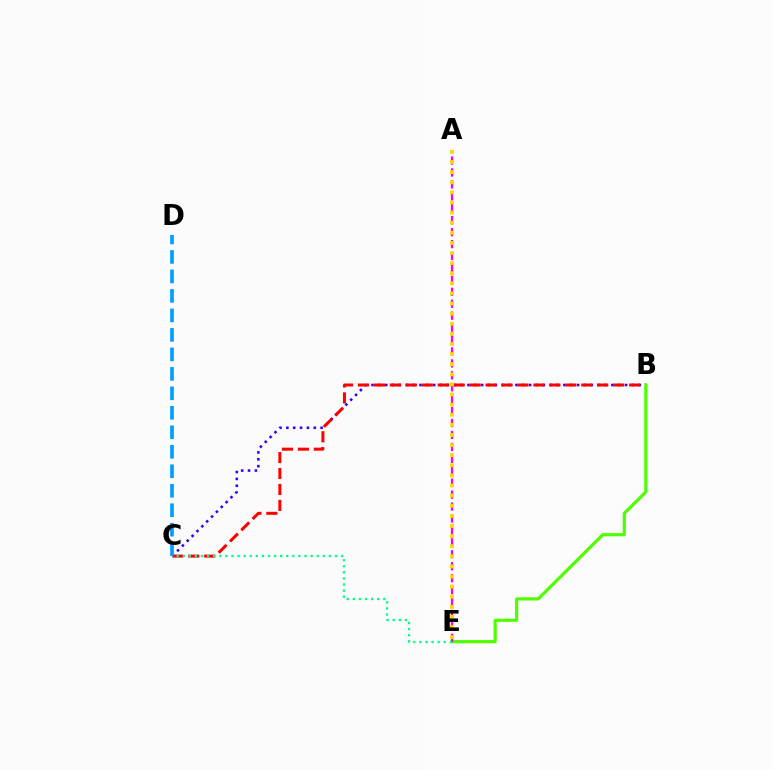{('B', 'C'): [{'color': '#3700ff', 'line_style': 'dotted', 'thickness': 1.86}, {'color': '#ff0000', 'line_style': 'dashed', 'thickness': 2.17}], ('B', 'E'): [{'color': '#4fff00', 'line_style': 'solid', 'thickness': 2.29}], ('A', 'E'): [{'color': '#ff00ed', 'line_style': 'dashed', 'thickness': 1.62}, {'color': '#ffd500', 'line_style': 'dotted', 'thickness': 2.75}], ('C', 'E'): [{'color': '#00ff86', 'line_style': 'dotted', 'thickness': 1.65}], ('C', 'D'): [{'color': '#009eff', 'line_style': 'dashed', 'thickness': 2.65}]}